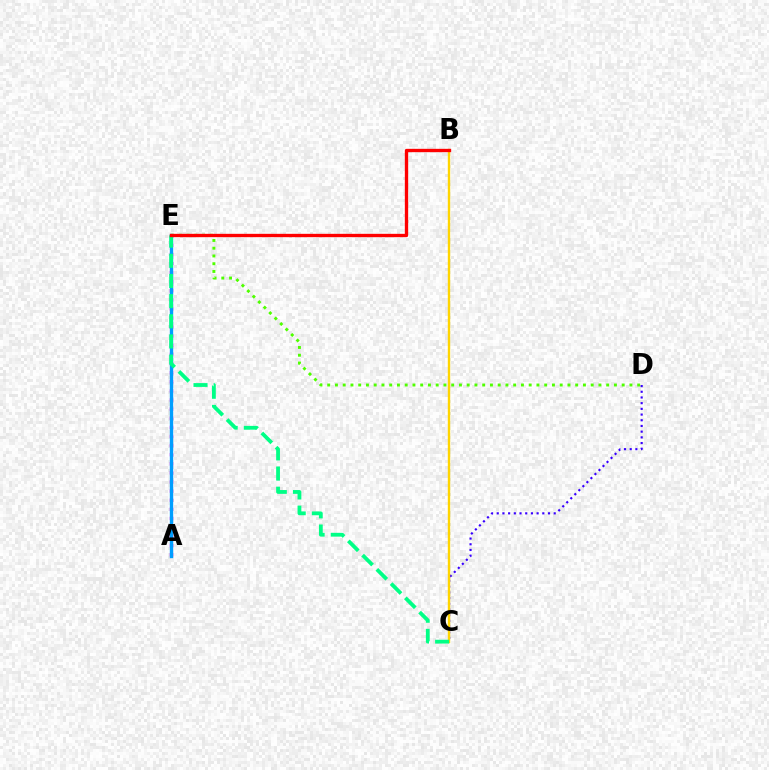{('C', 'D'): [{'color': '#3700ff', 'line_style': 'dotted', 'thickness': 1.55}], ('B', 'C'): [{'color': '#ffd500', 'line_style': 'solid', 'thickness': 1.72}], ('A', 'E'): [{'color': '#ff00ed', 'line_style': 'dotted', 'thickness': 2.47}, {'color': '#009eff', 'line_style': 'solid', 'thickness': 2.42}], ('C', 'E'): [{'color': '#00ff86', 'line_style': 'dashed', 'thickness': 2.74}], ('D', 'E'): [{'color': '#4fff00', 'line_style': 'dotted', 'thickness': 2.11}], ('B', 'E'): [{'color': '#ff0000', 'line_style': 'solid', 'thickness': 2.4}]}